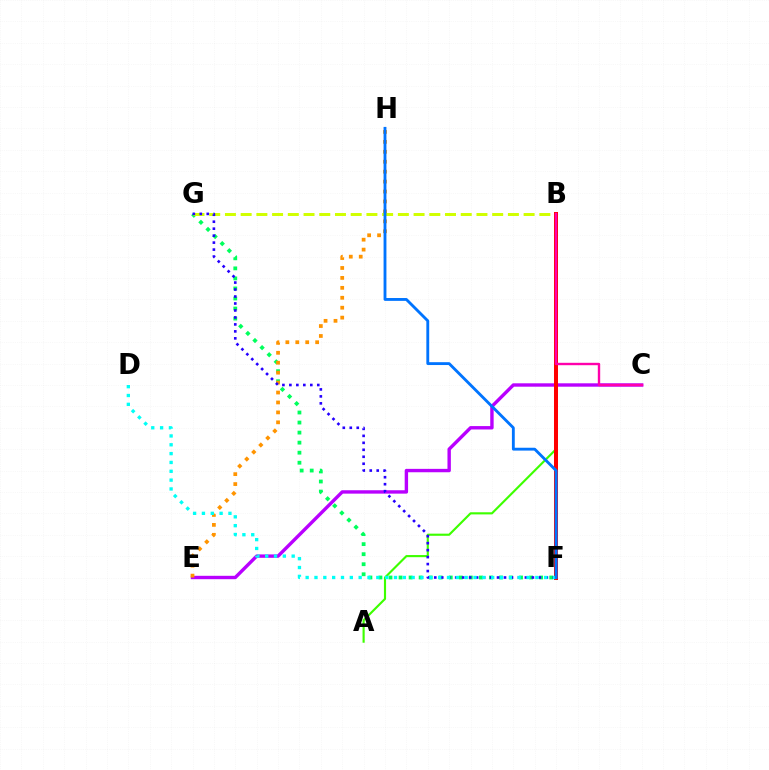{('C', 'E'): [{'color': '#b900ff', 'line_style': 'solid', 'thickness': 2.44}], ('A', 'B'): [{'color': '#3dff00', 'line_style': 'solid', 'thickness': 1.54}], ('F', 'G'): [{'color': '#00ff5c', 'line_style': 'dotted', 'thickness': 2.73}, {'color': '#2500ff', 'line_style': 'dotted', 'thickness': 1.89}], ('B', 'F'): [{'color': '#ff0000', 'line_style': 'solid', 'thickness': 2.89}], ('E', 'H'): [{'color': '#ff9400', 'line_style': 'dotted', 'thickness': 2.7}], ('B', 'G'): [{'color': '#d1ff00', 'line_style': 'dashed', 'thickness': 2.14}], ('D', 'F'): [{'color': '#00fff6', 'line_style': 'dotted', 'thickness': 2.4}], ('F', 'H'): [{'color': '#0074ff', 'line_style': 'solid', 'thickness': 2.05}], ('B', 'C'): [{'color': '#ff00ac', 'line_style': 'solid', 'thickness': 1.72}]}